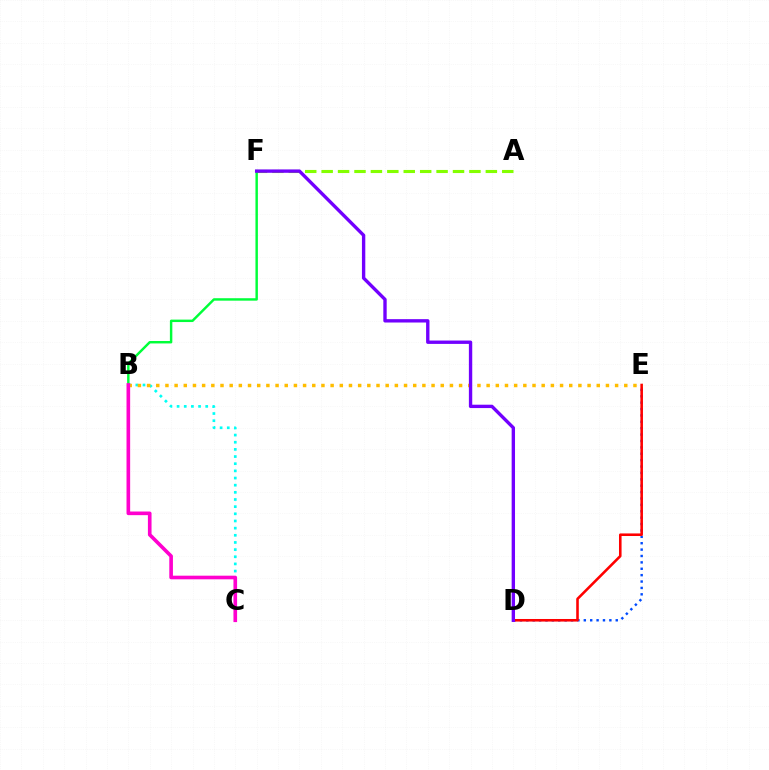{('D', 'E'): [{'color': '#004bff', 'line_style': 'dotted', 'thickness': 1.74}, {'color': '#ff0000', 'line_style': 'solid', 'thickness': 1.86}], ('A', 'F'): [{'color': '#84ff00', 'line_style': 'dashed', 'thickness': 2.23}], ('B', 'C'): [{'color': '#00fff6', 'line_style': 'dotted', 'thickness': 1.94}, {'color': '#ff00cf', 'line_style': 'solid', 'thickness': 2.62}], ('B', 'E'): [{'color': '#ffbd00', 'line_style': 'dotted', 'thickness': 2.49}], ('B', 'F'): [{'color': '#00ff39', 'line_style': 'solid', 'thickness': 1.76}], ('D', 'F'): [{'color': '#7200ff', 'line_style': 'solid', 'thickness': 2.42}]}